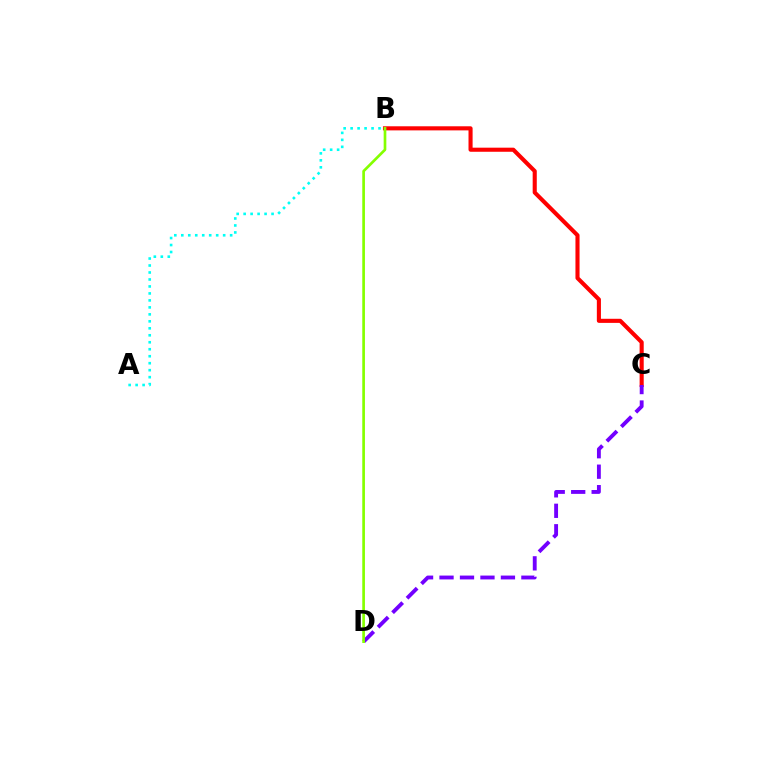{('A', 'B'): [{'color': '#00fff6', 'line_style': 'dotted', 'thickness': 1.9}], ('B', 'C'): [{'color': '#ff0000', 'line_style': 'solid', 'thickness': 2.95}], ('C', 'D'): [{'color': '#7200ff', 'line_style': 'dashed', 'thickness': 2.78}], ('B', 'D'): [{'color': '#84ff00', 'line_style': 'solid', 'thickness': 1.93}]}